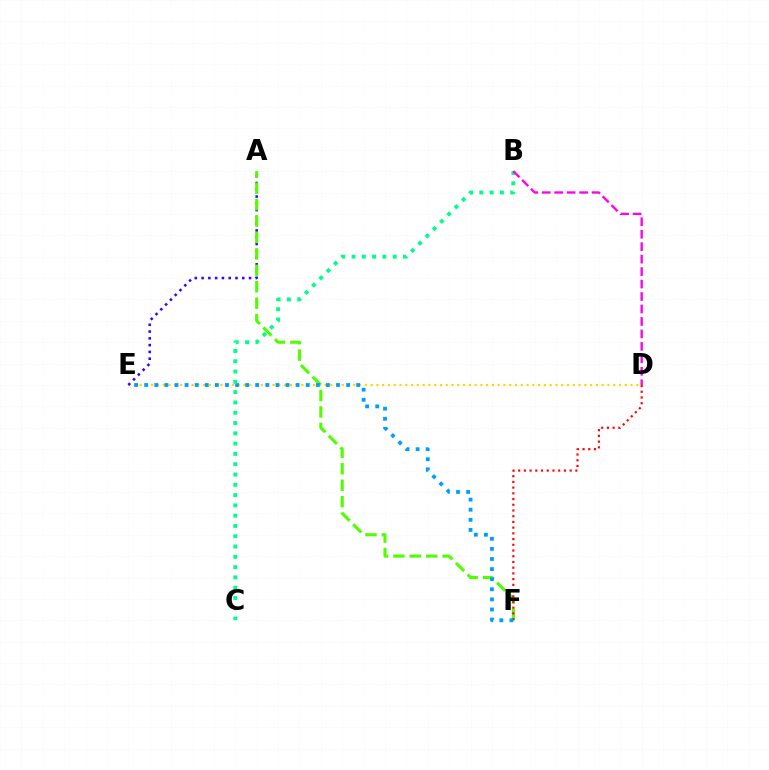{('D', 'E'): [{'color': '#ffd500', 'line_style': 'dotted', 'thickness': 1.57}], ('A', 'E'): [{'color': '#3700ff', 'line_style': 'dotted', 'thickness': 1.84}], ('A', 'F'): [{'color': '#4fff00', 'line_style': 'dashed', 'thickness': 2.23}], ('D', 'F'): [{'color': '#ff0000', 'line_style': 'dotted', 'thickness': 1.55}], ('E', 'F'): [{'color': '#009eff', 'line_style': 'dotted', 'thickness': 2.74}], ('B', 'C'): [{'color': '#00ff86', 'line_style': 'dotted', 'thickness': 2.8}], ('B', 'D'): [{'color': '#ff00ed', 'line_style': 'dashed', 'thickness': 1.69}]}